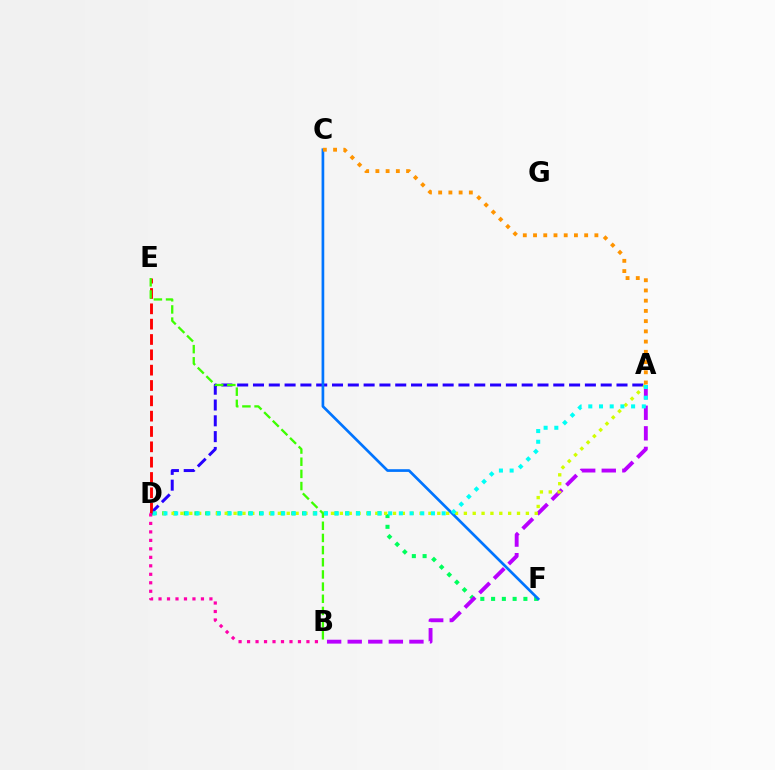{('D', 'F'): [{'color': '#00ff5c', 'line_style': 'dotted', 'thickness': 2.93}], ('A', 'D'): [{'color': '#2500ff', 'line_style': 'dashed', 'thickness': 2.15}, {'color': '#d1ff00', 'line_style': 'dotted', 'thickness': 2.41}, {'color': '#00fff6', 'line_style': 'dotted', 'thickness': 2.91}], ('A', 'B'): [{'color': '#b900ff', 'line_style': 'dashed', 'thickness': 2.79}], ('D', 'E'): [{'color': '#ff0000', 'line_style': 'dashed', 'thickness': 2.08}], ('C', 'F'): [{'color': '#0074ff', 'line_style': 'solid', 'thickness': 1.93}], ('A', 'C'): [{'color': '#ff9400', 'line_style': 'dotted', 'thickness': 2.78}], ('B', 'E'): [{'color': '#3dff00', 'line_style': 'dashed', 'thickness': 1.65}], ('B', 'D'): [{'color': '#ff00ac', 'line_style': 'dotted', 'thickness': 2.3}]}